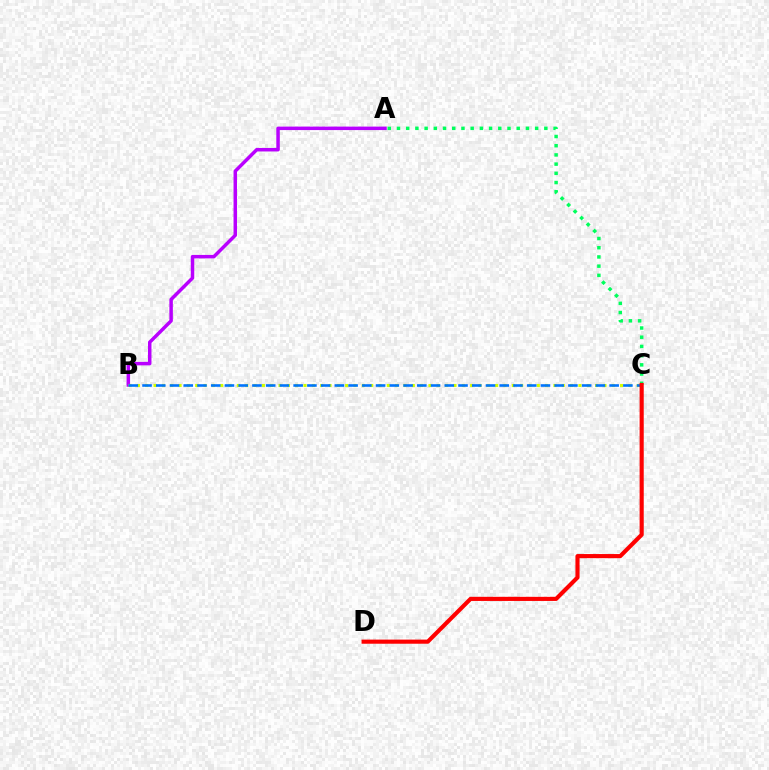{('A', 'B'): [{'color': '#b900ff', 'line_style': 'solid', 'thickness': 2.51}], ('A', 'C'): [{'color': '#00ff5c', 'line_style': 'dotted', 'thickness': 2.5}], ('B', 'C'): [{'color': '#d1ff00', 'line_style': 'dotted', 'thickness': 2.26}, {'color': '#0074ff', 'line_style': 'dashed', 'thickness': 1.87}], ('C', 'D'): [{'color': '#ff0000', 'line_style': 'solid', 'thickness': 2.97}]}